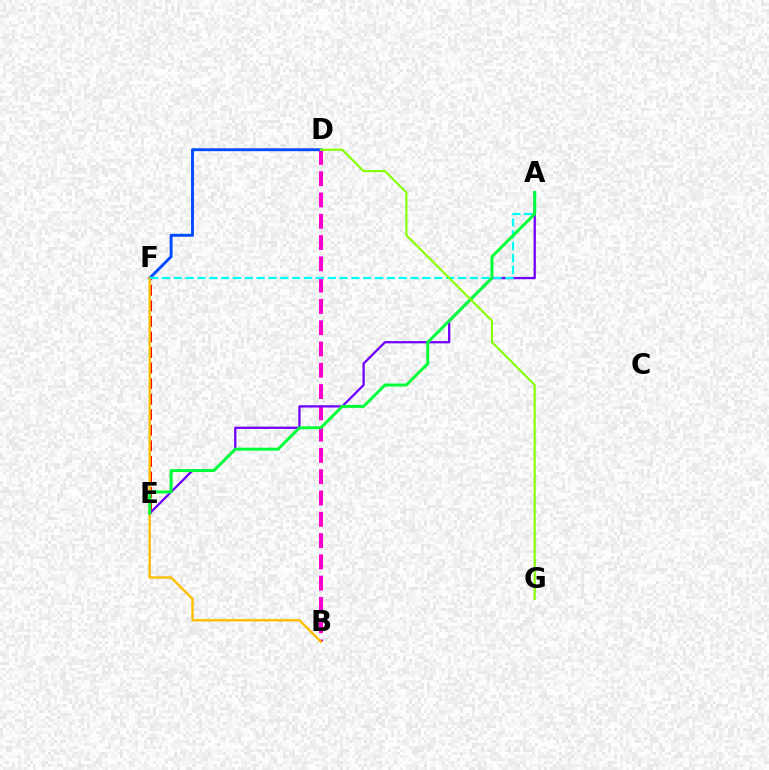{('B', 'D'): [{'color': '#ff00cf', 'line_style': 'dashed', 'thickness': 2.89}], ('E', 'F'): [{'color': '#ff0000', 'line_style': 'dashed', 'thickness': 2.11}], ('D', 'F'): [{'color': '#004bff', 'line_style': 'solid', 'thickness': 2.09}], ('A', 'E'): [{'color': '#7200ff', 'line_style': 'solid', 'thickness': 1.65}, {'color': '#00ff39', 'line_style': 'solid', 'thickness': 2.15}], ('B', 'F'): [{'color': '#ffbd00', 'line_style': 'solid', 'thickness': 1.69}], ('A', 'F'): [{'color': '#00fff6', 'line_style': 'dashed', 'thickness': 1.61}], ('D', 'G'): [{'color': '#84ff00', 'line_style': 'solid', 'thickness': 1.51}]}